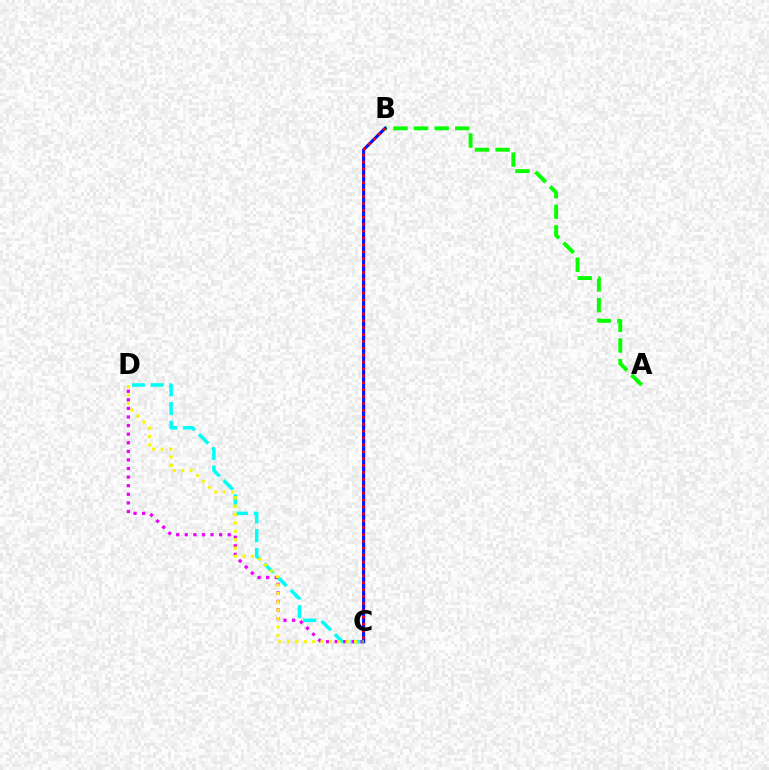{('C', 'D'): [{'color': '#00fff6', 'line_style': 'dashed', 'thickness': 2.55}, {'color': '#ee00ff', 'line_style': 'dotted', 'thickness': 2.33}, {'color': '#fcf500', 'line_style': 'dotted', 'thickness': 2.28}], ('A', 'B'): [{'color': '#08ff00', 'line_style': 'dashed', 'thickness': 2.8}], ('B', 'C'): [{'color': '#0010ff', 'line_style': 'solid', 'thickness': 2.24}, {'color': '#ff0000', 'line_style': 'dotted', 'thickness': 1.87}]}